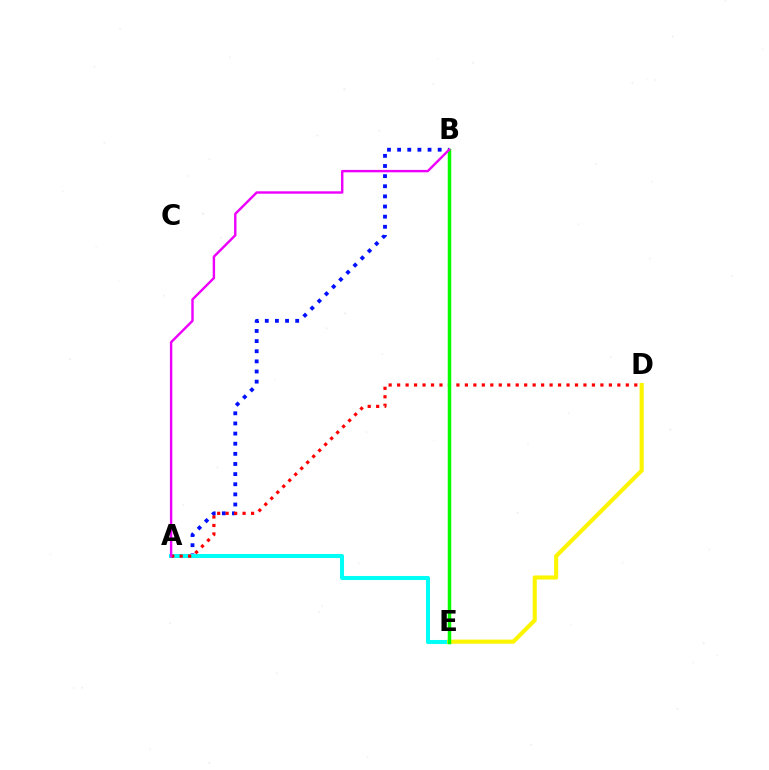{('A', 'B'): [{'color': '#0010ff', 'line_style': 'dotted', 'thickness': 2.75}, {'color': '#ee00ff', 'line_style': 'solid', 'thickness': 1.74}], ('A', 'E'): [{'color': '#00fff6', 'line_style': 'solid', 'thickness': 2.92}], ('D', 'E'): [{'color': '#fcf500', 'line_style': 'solid', 'thickness': 2.96}], ('A', 'D'): [{'color': '#ff0000', 'line_style': 'dotted', 'thickness': 2.3}], ('B', 'E'): [{'color': '#08ff00', 'line_style': 'solid', 'thickness': 2.52}]}